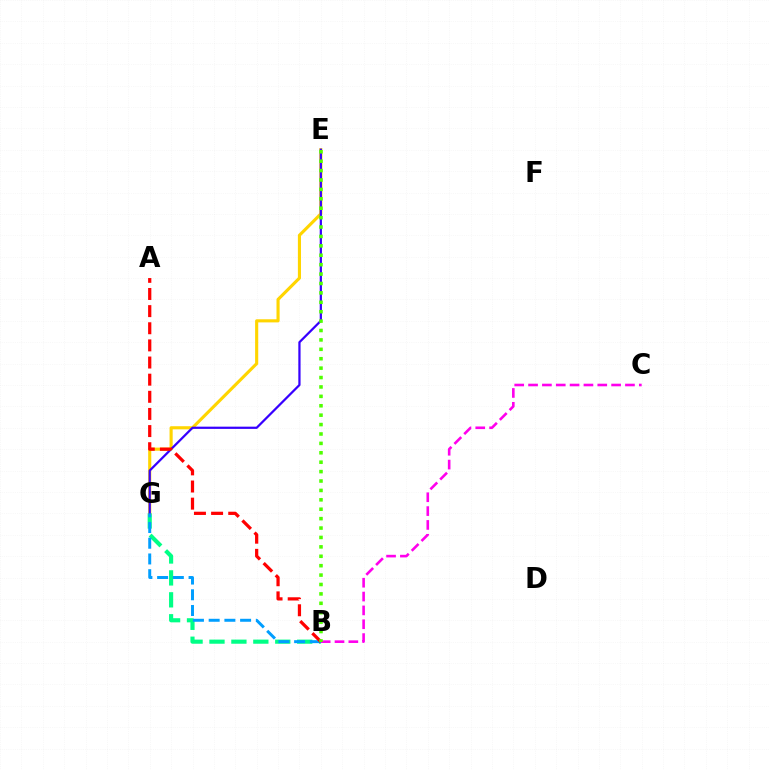{('B', 'G'): [{'color': '#00ff86', 'line_style': 'dashed', 'thickness': 2.98}, {'color': '#009eff', 'line_style': 'dashed', 'thickness': 2.14}], ('E', 'G'): [{'color': '#ffd500', 'line_style': 'solid', 'thickness': 2.25}, {'color': '#3700ff', 'line_style': 'solid', 'thickness': 1.61}], ('B', 'C'): [{'color': '#ff00ed', 'line_style': 'dashed', 'thickness': 1.88}], ('A', 'B'): [{'color': '#ff0000', 'line_style': 'dashed', 'thickness': 2.33}], ('B', 'E'): [{'color': '#4fff00', 'line_style': 'dotted', 'thickness': 2.56}]}